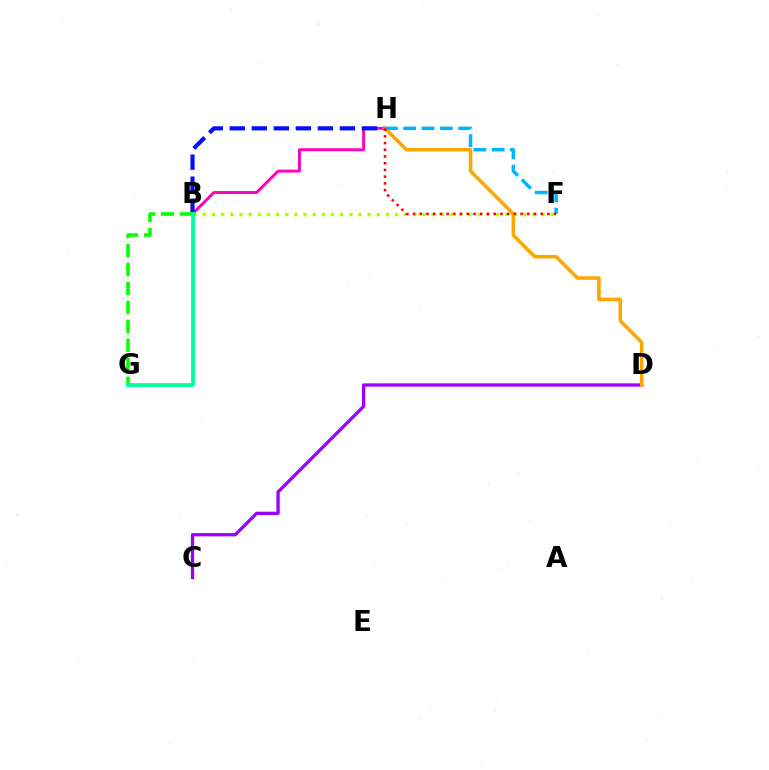{('B', 'H'): [{'color': '#ff00bd', 'line_style': 'solid', 'thickness': 2.11}, {'color': '#0010ff', 'line_style': 'dashed', 'thickness': 2.99}], ('C', 'D'): [{'color': '#9b00ff', 'line_style': 'solid', 'thickness': 2.37}], ('D', 'H'): [{'color': '#ffa500', 'line_style': 'solid', 'thickness': 2.56}], ('B', 'G'): [{'color': '#08ff00', 'line_style': 'dashed', 'thickness': 2.58}, {'color': '#00ff9d', 'line_style': 'solid', 'thickness': 2.71}], ('F', 'H'): [{'color': '#00b5ff', 'line_style': 'dashed', 'thickness': 2.49}, {'color': '#ff0000', 'line_style': 'dotted', 'thickness': 1.83}], ('B', 'F'): [{'color': '#b3ff00', 'line_style': 'dotted', 'thickness': 2.49}]}